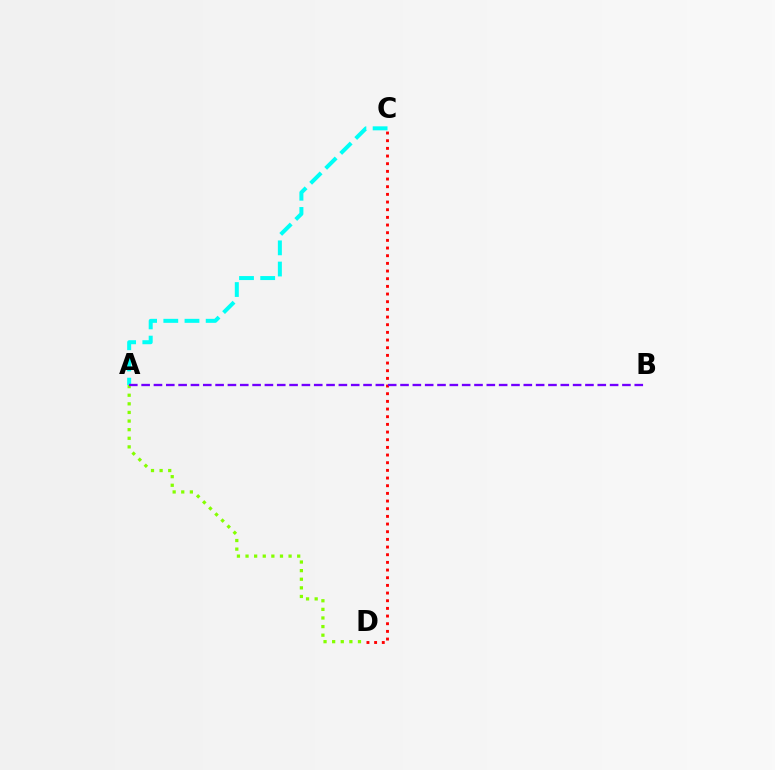{('C', 'D'): [{'color': '#ff0000', 'line_style': 'dotted', 'thickness': 2.08}], ('A', 'C'): [{'color': '#00fff6', 'line_style': 'dashed', 'thickness': 2.88}], ('A', 'D'): [{'color': '#84ff00', 'line_style': 'dotted', 'thickness': 2.34}], ('A', 'B'): [{'color': '#7200ff', 'line_style': 'dashed', 'thickness': 1.67}]}